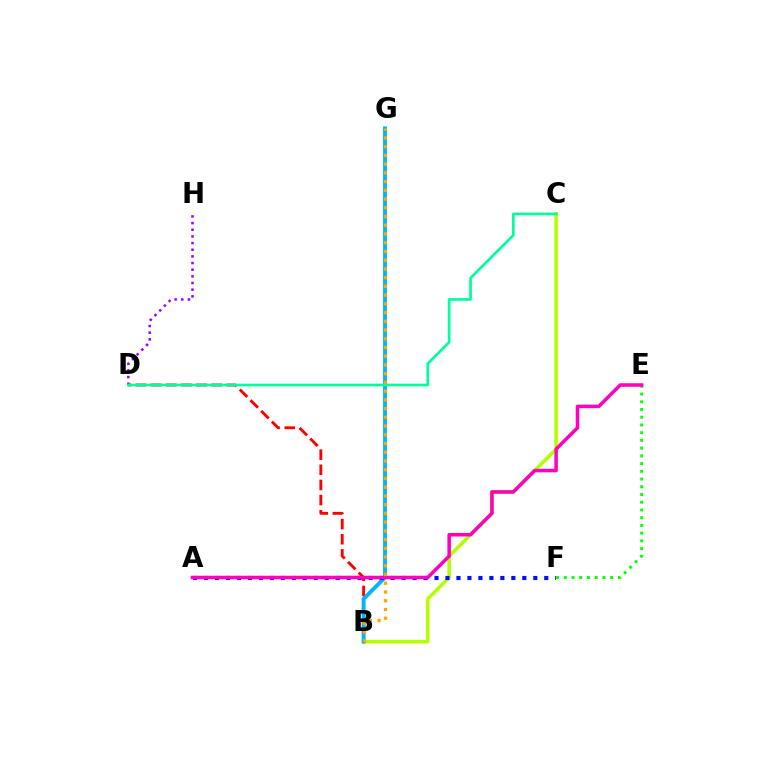{('D', 'H'): [{'color': '#9b00ff', 'line_style': 'dotted', 'thickness': 1.81}], ('B', 'C'): [{'color': '#b3ff00', 'line_style': 'solid', 'thickness': 2.56}], ('E', 'F'): [{'color': '#08ff00', 'line_style': 'dotted', 'thickness': 2.1}], ('B', 'D'): [{'color': '#ff0000', 'line_style': 'dashed', 'thickness': 2.06}], ('B', 'G'): [{'color': '#00b5ff', 'line_style': 'solid', 'thickness': 2.81}, {'color': '#ffa500', 'line_style': 'dotted', 'thickness': 2.37}], ('C', 'D'): [{'color': '#00ff9d', 'line_style': 'solid', 'thickness': 1.94}], ('A', 'F'): [{'color': '#0010ff', 'line_style': 'dotted', 'thickness': 2.98}], ('A', 'E'): [{'color': '#ff00bd', 'line_style': 'solid', 'thickness': 2.54}]}